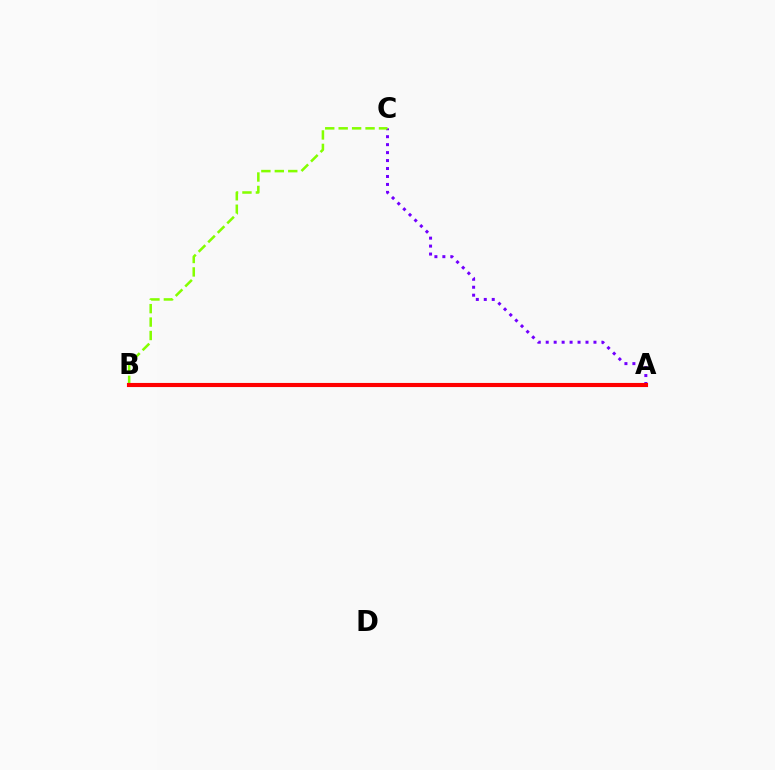{('A', 'B'): [{'color': '#00fff6', 'line_style': 'solid', 'thickness': 1.58}, {'color': '#ff0000', 'line_style': 'solid', 'thickness': 2.96}], ('A', 'C'): [{'color': '#7200ff', 'line_style': 'dotted', 'thickness': 2.16}], ('B', 'C'): [{'color': '#84ff00', 'line_style': 'dashed', 'thickness': 1.83}]}